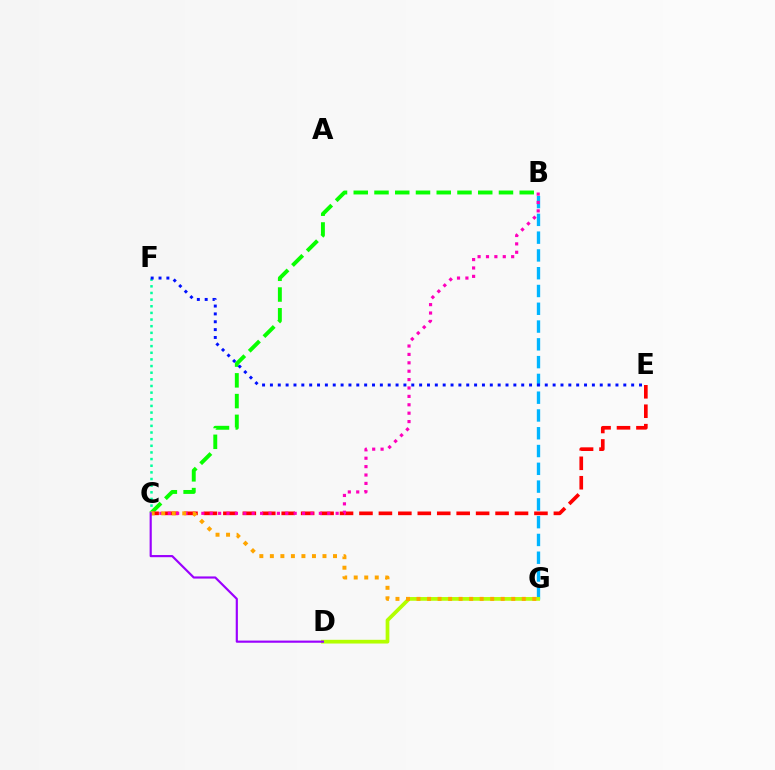{('B', 'G'): [{'color': '#00b5ff', 'line_style': 'dashed', 'thickness': 2.42}], ('D', 'G'): [{'color': '#b3ff00', 'line_style': 'solid', 'thickness': 2.68}], ('B', 'C'): [{'color': '#08ff00', 'line_style': 'dashed', 'thickness': 2.82}, {'color': '#ff00bd', 'line_style': 'dotted', 'thickness': 2.28}], ('C', 'E'): [{'color': '#ff0000', 'line_style': 'dashed', 'thickness': 2.64}], ('C', 'F'): [{'color': '#00ff9d', 'line_style': 'dotted', 'thickness': 1.81}], ('C', 'G'): [{'color': '#ffa500', 'line_style': 'dotted', 'thickness': 2.86}], ('C', 'D'): [{'color': '#9b00ff', 'line_style': 'solid', 'thickness': 1.56}], ('E', 'F'): [{'color': '#0010ff', 'line_style': 'dotted', 'thickness': 2.13}]}